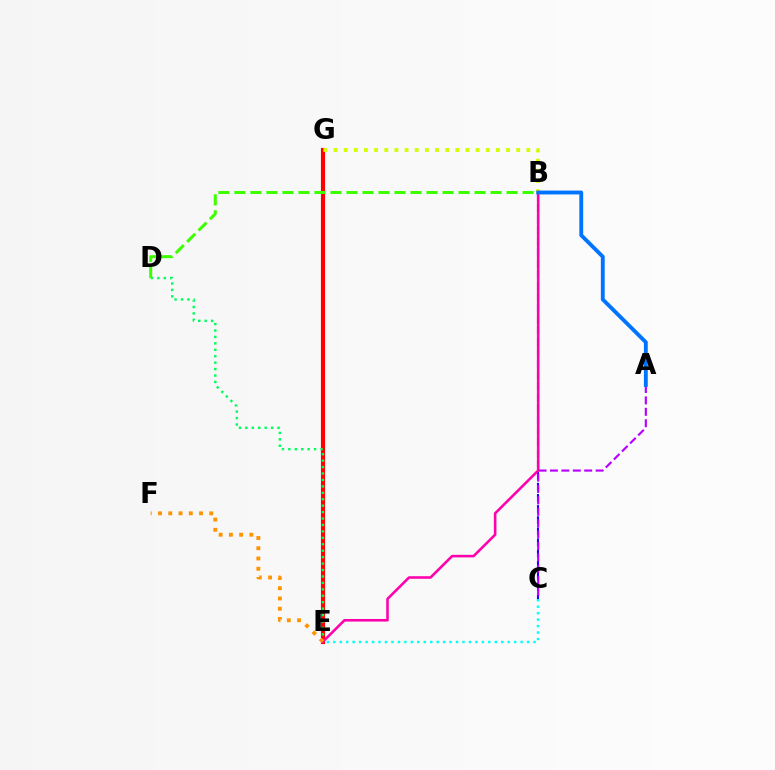{('E', 'G'): [{'color': '#ff0000', 'line_style': 'solid', 'thickness': 2.99}], ('B', 'C'): [{'color': '#2500ff', 'line_style': 'dashed', 'thickness': 1.51}], ('B', 'G'): [{'color': '#d1ff00', 'line_style': 'dotted', 'thickness': 2.76}], ('A', 'C'): [{'color': '#b900ff', 'line_style': 'dashed', 'thickness': 1.55}], ('D', 'E'): [{'color': '#00ff5c', 'line_style': 'dotted', 'thickness': 1.75}], ('C', 'E'): [{'color': '#00fff6', 'line_style': 'dotted', 'thickness': 1.76}], ('B', 'D'): [{'color': '#3dff00', 'line_style': 'dashed', 'thickness': 2.17}], ('B', 'E'): [{'color': '#ff00ac', 'line_style': 'solid', 'thickness': 1.85}], ('E', 'F'): [{'color': '#ff9400', 'line_style': 'dotted', 'thickness': 2.78}], ('A', 'B'): [{'color': '#0074ff', 'line_style': 'solid', 'thickness': 2.77}]}